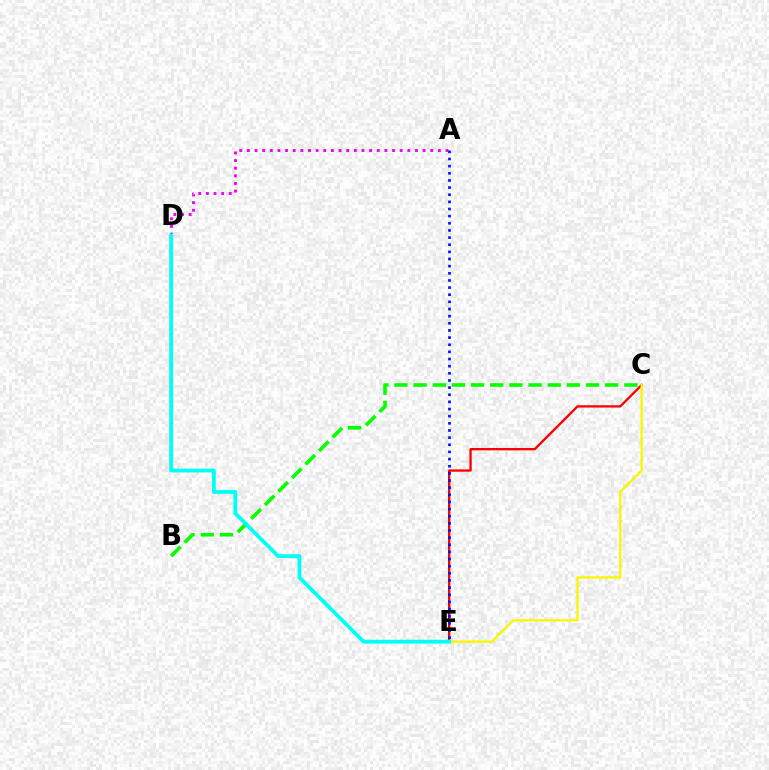{('A', 'D'): [{'color': '#ee00ff', 'line_style': 'dotted', 'thickness': 2.08}], ('C', 'E'): [{'color': '#ff0000', 'line_style': 'solid', 'thickness': 1.68}, {'color': '#fcf500', 'line_style': 'solid', 'thickness': 1.69}], ('B', 'C'): [{'color': '#08ff00', 'line_style': 'dashed', 'thickness': 2.6}], ('A', 'E'): [{'color': '#0010ff', 'line_style': 'dotted', 'thickness': 1.94}], ('D', 'E'): [{'color': '#00fff6', 'line_style': 'solid', 'thickness': 2.74}]}